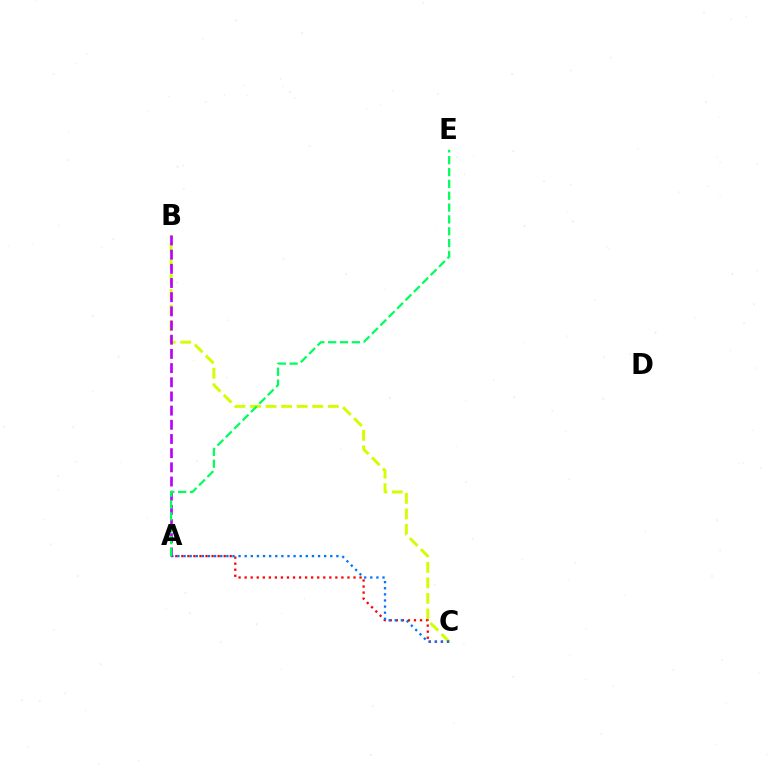{('B', 'C'): [{'color': '#d1ff00', 'line_style': 'dashed', 'thickness': 2.11}], ('A', 'B'): [{'color': '#b900ff', 'line_style': 'dashed', 'thickness': 1.93}], ('A', 'C'): [{'color': '#ff0000', 'line_style': 'dotted', 'thickness': 1.64}, {'color': '#0074ff', 'line_style': 'dotted', 'thickness': 1.66}], ('A', 'E'): [{'color': '#00ff5c', 'line_style': 'dashed', 'thickness': 1.61}]}